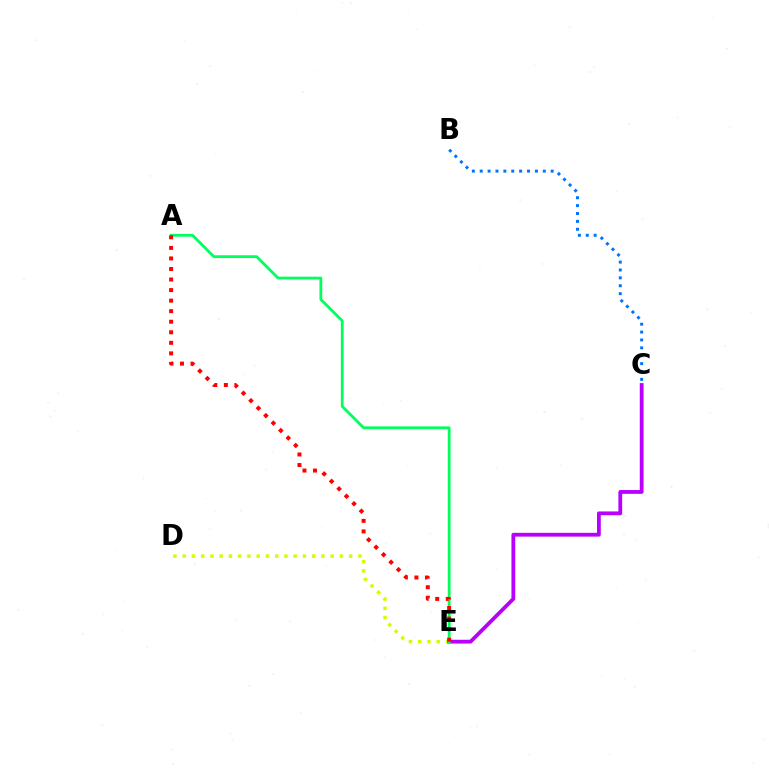{('B', 'C'): [{'color': '#0074ff', 'line_style': 'dotted', 'thickness': 2.14}], ('D', 'E'): [{'color': '#d1ff00', 'line_style': 'dotted', 'thickness': 2.51}], ('C', 'E'): [{'color': '#b900ff', 'line_style': 'solid', 'thickness': 2.73}], ('A', 'E'): [{'color': '#00ff5c', 'line_style': 'solid', 'thickness': 2.0}, {'color': '#ff0000', 'line_style': 'dotted', 'thickness': 2.87}]}